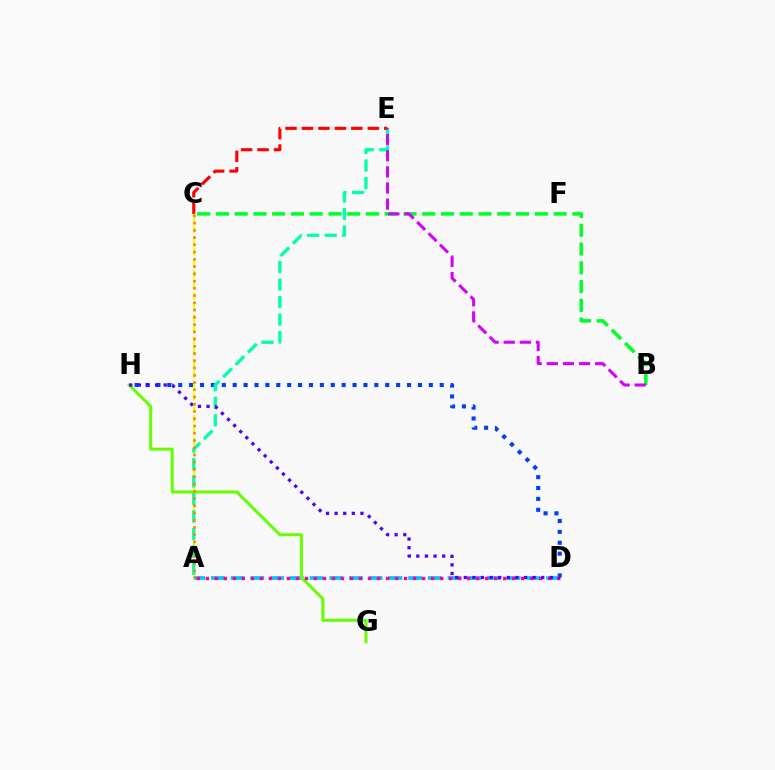{('D', 'H'): [{'color': '#003fff', 'line_style': 'dotted', 'thickness': 2.96}, {'color': '#4f00ff', 'line_style': 'dotted', 'thickness': 2.34}], ('A', 'C'): [{'color': '#eeff00', 'line_style': 'dashed', 'thickness': 1.52}, {'color': '#ff8800', 'line_style': 'dotted', 'thickness': 1.97}], ('A', 'D'): [{'color': '#00c7ff', 'line_style': 'dashed', 'thickness': 2.68}, {'color': '#ff00a0', 'line_style': 'dotted', 'thickness': 2.45}], ('A', 'E'): [{'color': '#00ffaf', 'line_style': 'dashed', 'thickness': 2.38}], ('C', 'E'): [{'color': '#ff0000', 'line_style': 'dashed', 'thickness': 2.24}], ('G', 'H'): [{'color': '#66ff00', 'line_style': 'solid', 'thickness': 2.17}], ('B', 'C'): [{'color': '#00ff27', 'line_style': 'dashed', 'thickness': 2.55}], ('B', 'E'): [{'color': '#d600ff', 'line_style': 'dashed', 'thickness': 2.19}]}